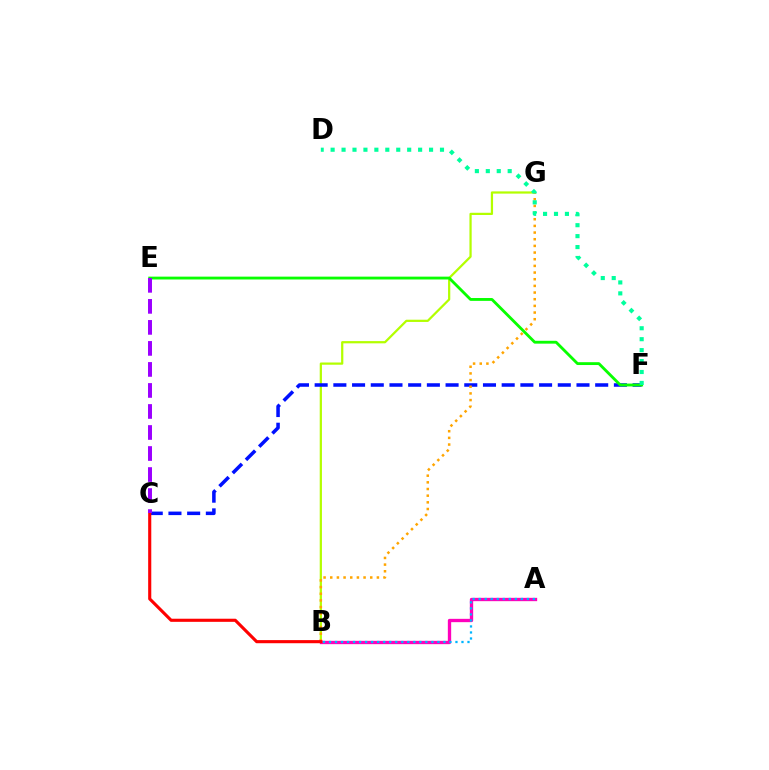{('B', 'G'): [{'color': '#b3ff00', 'line_style': 'solid', 'thickness': 1.61}, {'color': '#ffa500', 'line_style': 'dotted', 'thickness': 1.81}], ('A', 'B'): [{'color': '#ff00bd', 'line_style': 'solid', 'thickness': 2.39}, {'color': '#00b5ff', 'line_style': 'dotted', 'thickness': 1.64}], ('C', 'F'): [{'color': '#0010ff', 'line_style': 'dashed', 'thickness': 2.54}], ('B', 'C'): [{'color': '#ff0000', 'line_style': 'solid', 'thickness': 2.24}], ('E', 'F'): [{'color': '#08ff00', 'line_style': 'solid', 'thickness': 2.04}], ('D', 'F'): [{'color': '#00ff9d', 'line_style': 'dotted', 'thickness': 2.97}], ('C', 'E'): [{'color': '#9b00ff', 'line_style': 'dashed', 'thickness': 2.86}]}